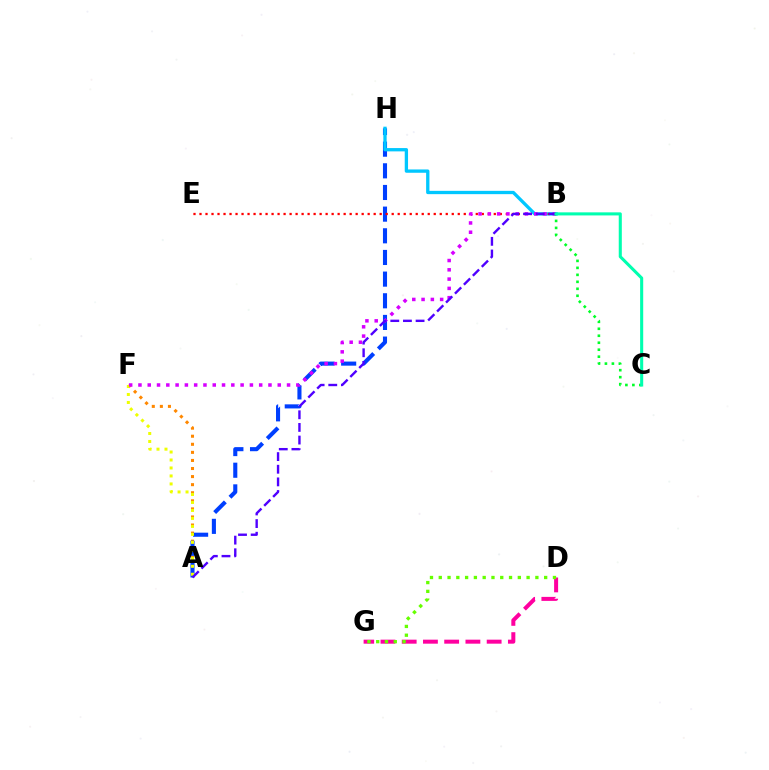{('A', 'F'): [{'color': '#ff8800', 'line_style': 'dotted', 'thickness': 2.19}, {'color': '#eeff00', 'line_style': 'dotted', 'thickness': 2.17}], ('A', 'H'): [{'color': '#003fff', 'line_style': 'dashed', 'thickness': 2.94}], ('B', 'H'): [{'color': '#00c7ff', 'line_style': 'solid', 'thickness': 2.38}], ('D', 'G'): [{'color': '#ff00a0', 'line_style': 'dashed', 'thickness': 2.89}, {'color': '#66ff00', 'line_style': 'dotted', 'thickness': 2.39}], ('B', 'E'): [{'color': '#ff0000', 'line_style': 'dotted', 'thickness': 1.63}], ('B', 'F'): [{'color': '#d600ff', 'line_style': 'dotted', 'thickness': 2.52}], ('A', 'B'): [{'color': '#4f00ff', 'line_style': 'dashed', 'thickness': 1.72}], ('B', 'C'): [{'color': '#00ff27', 'line_style': 'dotted', 'thickness': 1.9}, {'color': '#00ffaf', 'line_style': 'solid', 'thickness': 2.21}]}